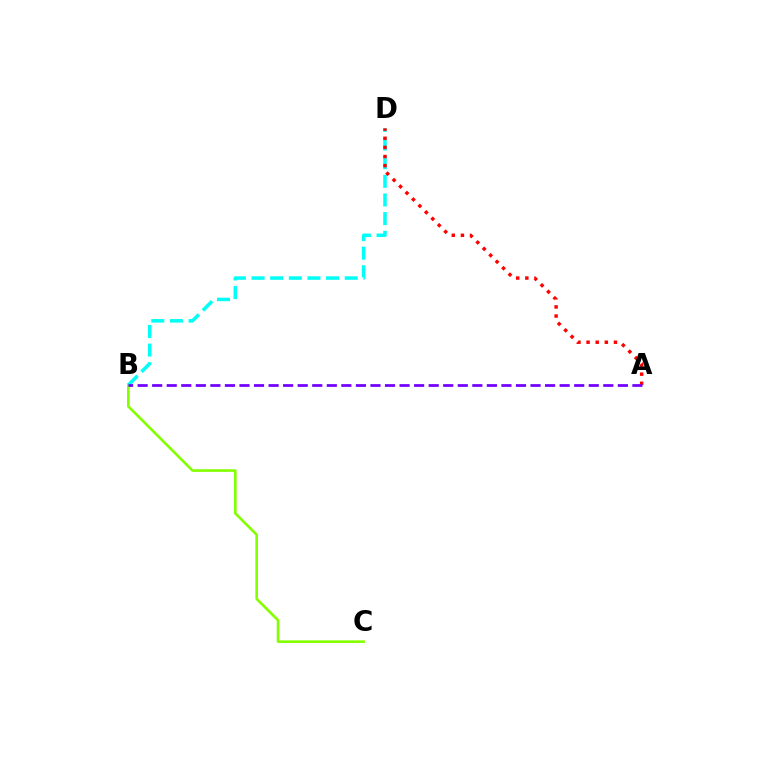{('B', 'C'): [{'color': '#84ff00', 'line_style': 'solid', 'thickness': 1.89}], ('B', 'D'): [{'color': '#00fff6', 'line_style': 'dashed', 'thickness': 2.53}], ('A', 'D'): [{'color': '#ff0000', 'line_style': 'dotted', 'thickness': 2.48}], ('A', 'B'): [{'color': '#7200ff', 'line_style': 'dashed', 'thickness': 1.98}]}